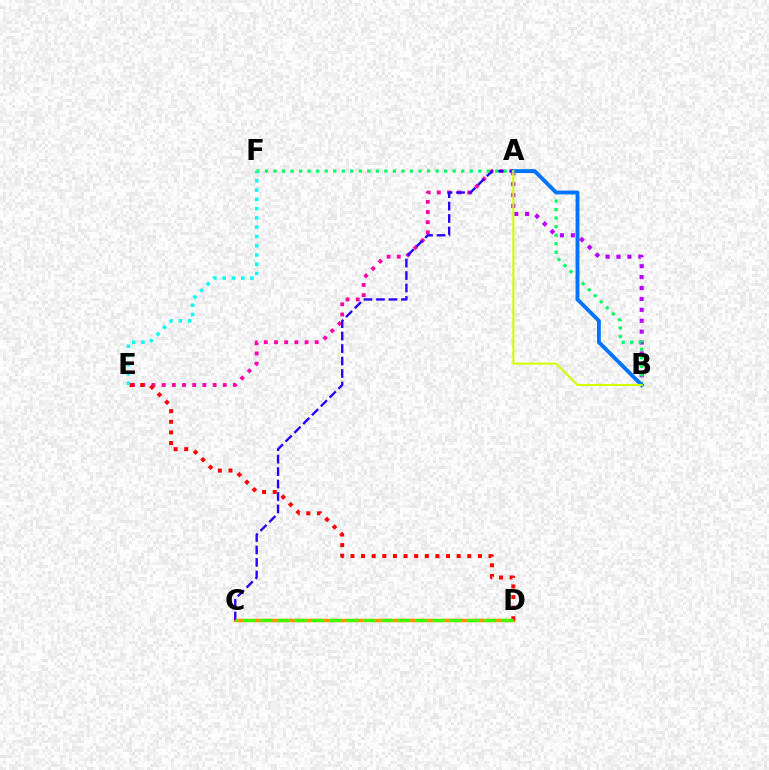{('A', 'E'): [{'color': '#ff00ac', 'line_style': 'dotted', 'thickness': 2.77}], ('C', 'D'): [{'color': '#ff9400', 'line_style': 'solid', 'thickness': 2.48}, {'color': '#3dff00', 'line_style': 'dashed', 'thickness': 2.34}], ('D', 'E'): [{'color': '#ff0000', 'line_style': 'dotted', 'thickness': 2.89}], ('A', 'C'): [{'color': '#2500ff', 'line_style': 'dashed', 'thickness': 1.69}], ('E', 'F'): [{'color': '#00fff6', 'line_style': 'dotted', 'thickness': 2.52}], ('A', 'B'): [{'color': '#b900ff', 'line_style': 'dotted', 'thickness': 2.96}, {'color': '#0074ff', 'line_style': 'solid', 'thickness': 2.78}, {'color': '#d1ff00', 'line_style': 'solid', 'thickness': 1.51}], ('B', 'F'): [{'color': '#00ff5c', 'line_style': 'dotted', 'thickness': 2.32}]}